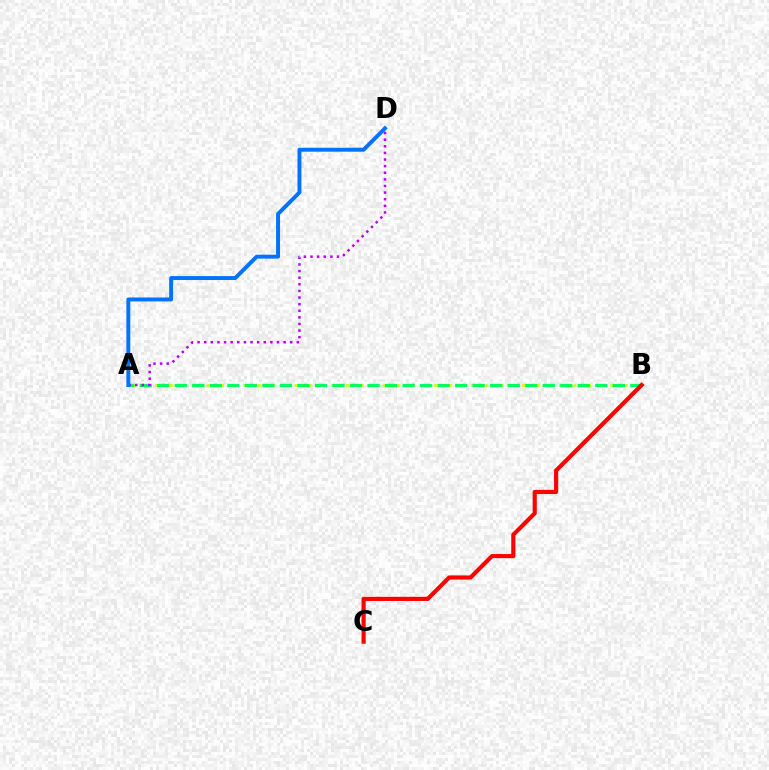{('A', 'B'): [{'color': '#d1ff00', 'line_style': 'dotted', 'thickness': 1.99}, {'color': '#00ff5c', 'line_style': 'dashed', 'thickness': 2.38}], ('A', 'D'): [{'color': '#b900ff', 'line_style': 'dotted', 'thickness': 1.8}, {'color': '#0074ff', 'line_style': 'solid', 'thickness': 2.84}], ('B', 'C'): [{'color': '#ff0000', 'line_style': 'solid', 'thickness': 2.98}]}